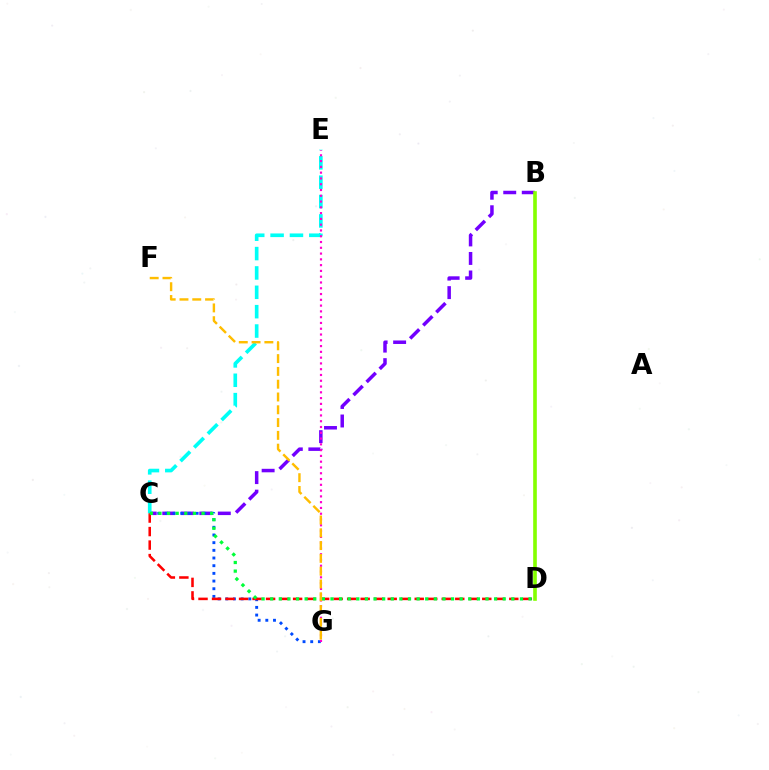{('B', 'C'): [{'color': '#7200ff', 'line_style': 'dashed', 'thickness': 2.52}], ('C', 'G'): [{'color': '#004bff', 'line_style': 'dotted', 'thickness': 2.09}], ('C', 'E'): [{'color': '#00fff6', 'line_style': 'dashed', 'thickness': 2.63}], ('C', 'D'): [{'color': '#ff0000', 'line_style': 'dashed', 'thickness': 1.84}, {'color': '#00ff39', 'line_style': 'dotted', 'thickness': 2.34}], ('E', 'G'): [{'color': '#ff00cf', 'line_style': 'dotted', 'thickness': 1.57}], ('F', 'G'): [{'color': '#ffbd00', 'line_style': 'dashed', 'thickness': 1.74}], ('B', 'D'): [{'color': '#84ff00', 'line_style': 'solid', 'thickness': 2.62}]}